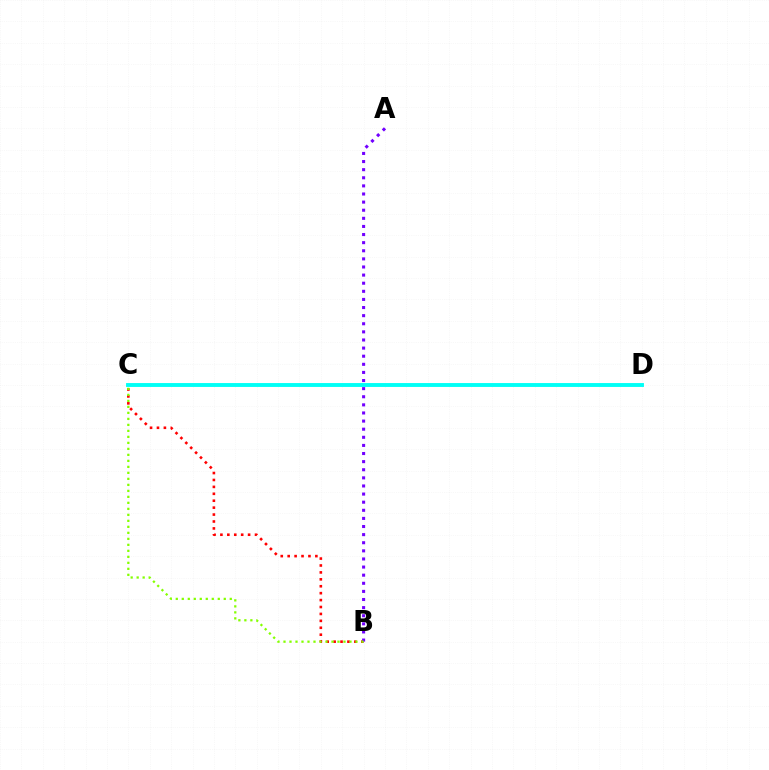{('B', 'C'): [{'color': '#ff0000', 'line_style': 'dotted', 'thickness': 1.88}, {'color': '#84ff00', 'line_style': 'dotted', 'thickness': 1.63}], ('A', 'B'): [{'color': '#7200ff', 'line_style': 'dotted', 'thickness': 2.2}], ('C', 'D'): [{'color': '#00fff6', 'line_style': 'solid', 'thickness': 2.8}]}